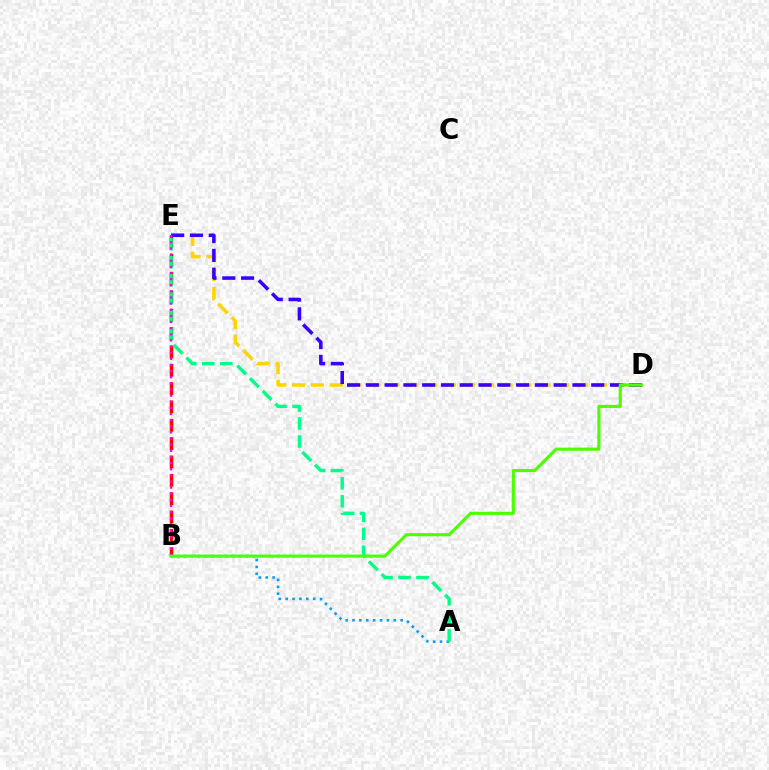{('B', 'E'): [{'color': '#ff0000', 'line_style': 'dashed', 'thickness': 2.49}, {'color': '#ff00ed', 'line_style': 'dotted', 'thickness': 1.67}], ('D', 'E'): [{'color': '#ffd500', 'line_style': 'dashed', 'thickness': 2.56}, {'color': '#3700ff', 'line_style': 'dashed', 'thickness': 2.55}], ('A', 'B'): [{'color': '#009eff', 'line_style': 'dotted', 'thickness': 1.87}], ('A', 'E'): [{'color': '#00ff86', 'line_style': 'dashed', 'thickness': 2.45}], ('B', 'D'): [{'color': '#4fff00', 'line_style': 'solid', 'thickness': 2.24}]}